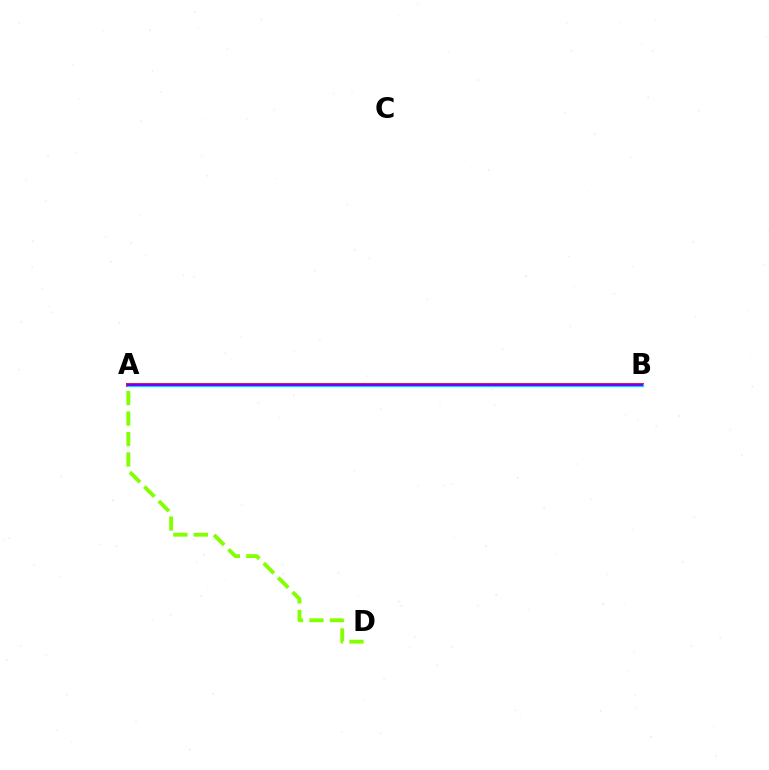{('A', 'B'): [{'color': '#ff0000', 'line_style': 'solid', 'thickness': 2.92}, {'color': '#00fff6', 'line_style': 'solid', 'thickness': 2.42}, {'color': '#7200ff', 'line_style': 'solid', 'thickness': 1.67}], ('A', 'D'): [{'color': '#84ff00', 'line_style': 'dashed', 'thickness': 2.78}]}